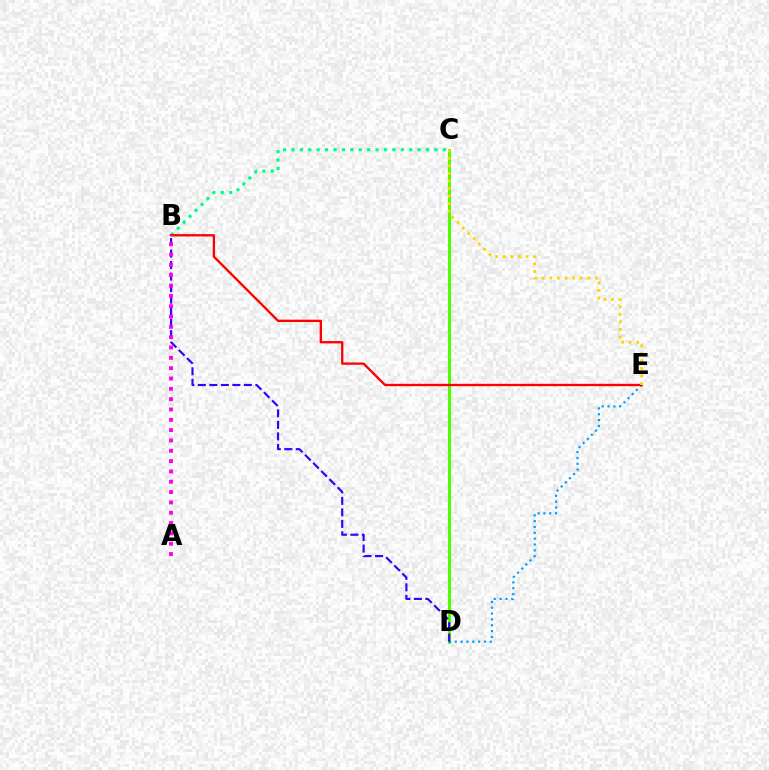{('B', 'C'): [{'color': '#00ff86', 'line_style': 'dotted', 'thickness': 2.29}], ('C', 'D'): [{'color': '#4fff00', 'line_style': 'solid', 'thickness': 2.21}], ('D', 'E'): [{'color': '#009eff', 'line_style': 'dotted', 'thickness': 1.59}], ('B', 'D'): [{'color': '#3700ff', 'line_style': 'dashed', 'thickness': 1.56}], ('B', 'E'): [{'color': '#ff0000', 'line_style': 'solid', 'thickness': 1.67}], ('A', 'B'): [{'color': '#ff00ed', 'line_style': 'dotted', 'thickness': 2.81}], ('C', 'E'): [{'color': '#ffd500', 'line_style': 'dotted', 'thickness': 2.05}]}